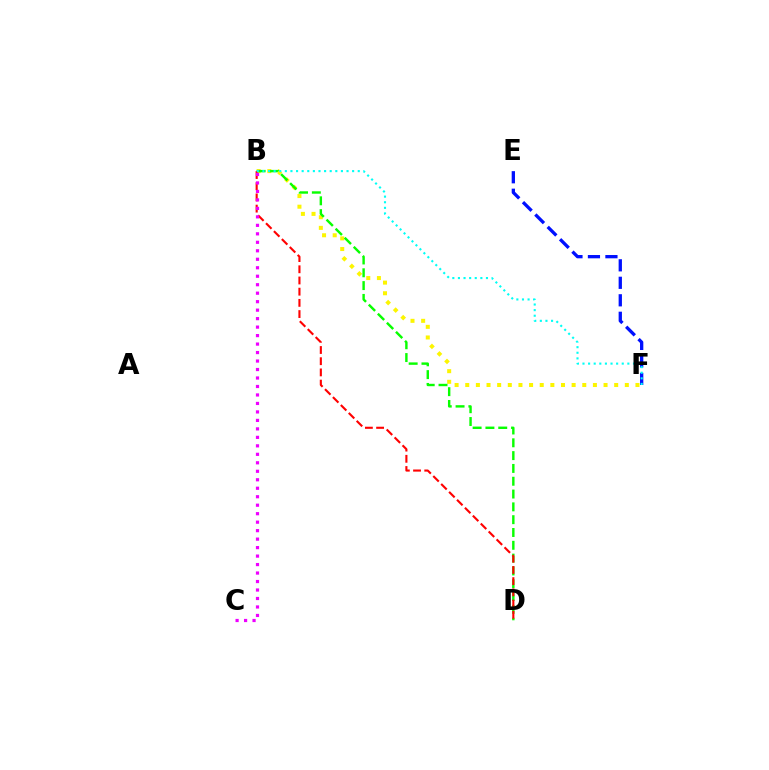{('B', 'F'): [{'color': '#fcf500', 'line_style': 'dotted', 'thickness': 2.89}, {'color': '#00fff6', 'line_style': 'dotted', 'thickness': 1.52}], ('B', 'D'): [{'color': '#08ff00', 'line_style': 'dashed', 'thickness': 1.74}, {'color': '#ff0000', 'line_style': 'dashed', 'thickness': 1.52}], ('E', 'F'): [{'color': '#0010ff', 'line_style': 'dashed', 'thickness': 2.38}], ('B', 'C'): [{'color': '#ee00ff', 'line_style': 'dotted', 'thickness': 2.3}]}